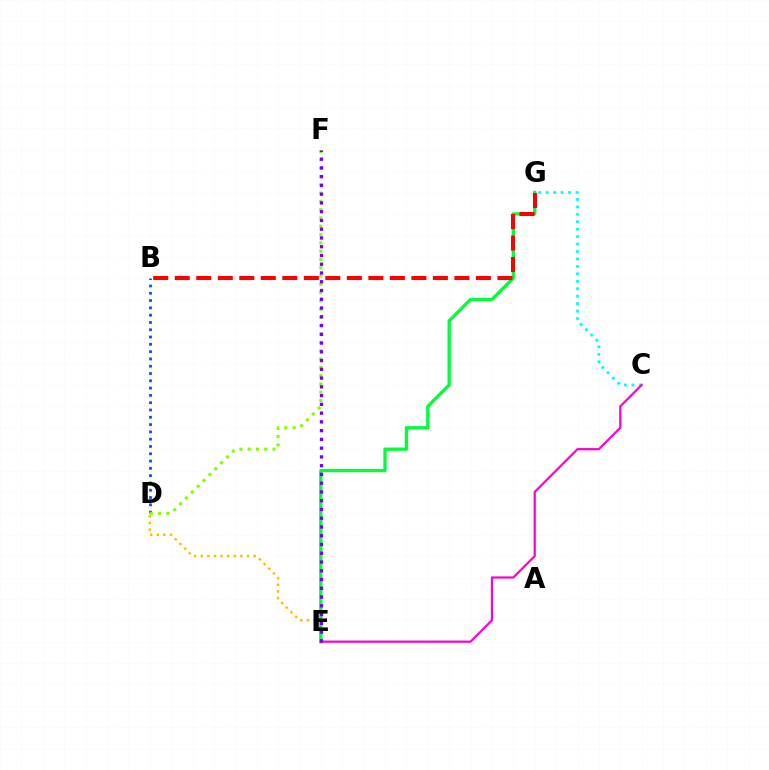{('D', 'E'): [{'color': '#ffbd00', 'line_style': 'dotted', 'thickness': 1.79}], ('E', 'G'): [{'color': '#00ff39', 'line_style': 'solid', 'thickness': 2.39}], ('B', 'D'): [{'color': '#004bff', 'line_style': 'dotted', 'thickness': 1.98}], ('C', 'G'): [{'color': '#00fff6', 'line_style': 'dotted', 'thickness': 2.02}], ('D', 'F'): [{'color': '#84ff00', 'line_style': 'dotted', 'thickness': 2.25}], ('C', 'E'): [{'color': '#ff00cf', 'line_style': 'solid', 'thickness': 1.6}], ('B', 'G'): [{'color': '#ff0000', 'line_style': 'dashed', 'thickness': 2.92}], ('E', 'F'): [{'color': '#7200ff', 'line_style': 'dotted', 'thickness': 2.38}]}